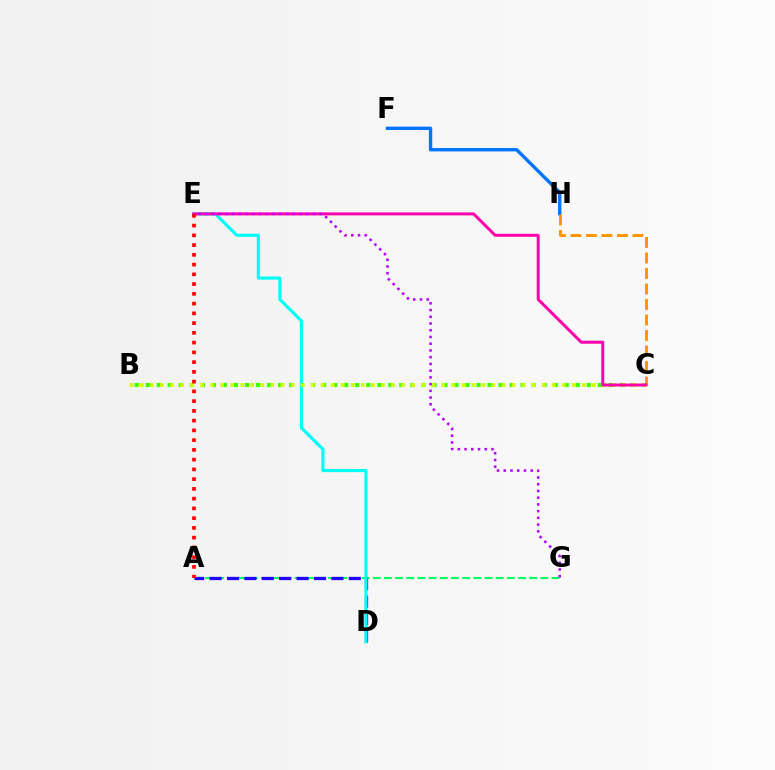{('A', 'G'): [{'color': '#00ff5c', 'line_style': 'dashed', 'thickness': 1.52}], ('B', 'C'): [{'color': '#3dff00', 'line_style': 'dotted', 'thickness': 3.0}, {'color': '#d1ff00', 'line_style': 'dotted', 'thickness': 2.73}], ('A', 'D'): [{'color': '#2500ff', 'line_style': 'dashed', 'thickness': 2.36}], ('D', 'E'): [{'color': '#00fff6', 'line_style': 'solid', 'thickness': 2.26}], ('F', 'H'): [{'color': '#0074ff', 'line_style': 'solid', 'thickness': 2.42}], ('C', 'H'): [{'color': '#ff9400', 'line_style': 'dashed', 'thickness': 2.11}], ('C', 'E'): [{'color': '#ff00ac', 'line_style': 'solid', 'thickness': 2.14}], ('A', 'E'): [{'color': '#ff0000', 'line_style': 'dotted', 'thickness': 2.65}], ('E', 'G'): [{'color': '#b900ff', 'line_style': 'dotted', 'thickness': 1.83}]}